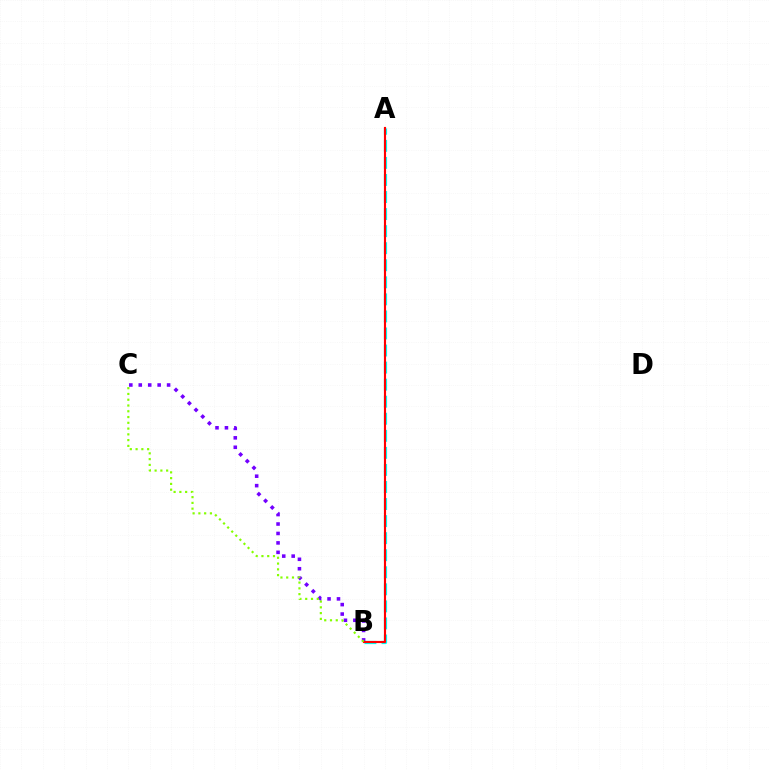{('A', 'B'): [{'color': '#00fff6', 'line_style': 'dashed', 'thickness': 2.32}, {'color': '#ff0000', 'line_style': 'solid', 'thickness': 1.54}], ('B', 'C'): [{'color': '#7200ff', 'line_style': 'dotted', 'thickness': 2.57}, {'color': '#84ff00', 'line_style': 'dotted', 'thickness': 1.57}]}